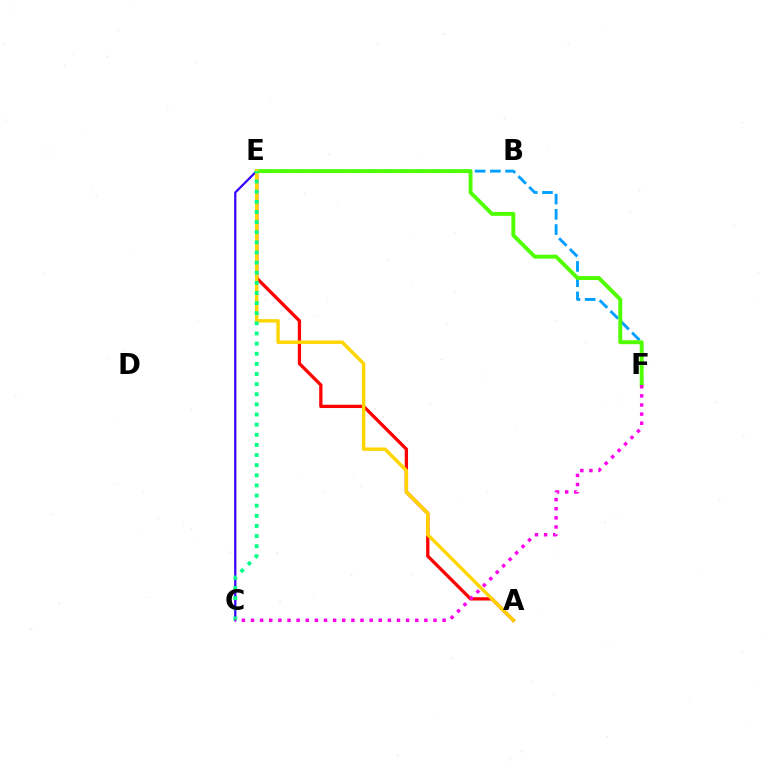{('E', 'F'): [{'color': '#009eff', 'line_style': 'dashed', 'thickness': 2.07}, {'color': '#4fff00', 'line_style': 'solid', 'thickness': 2.81}], ('C', 'E'): [{'color': '#3700ff', 'line_style': 'solid', 'thickness': 1.62}, {'color': '#00ff86', 'line_style': 'dotted', 'thickness': 2.75}], ('A', 'E'): [{'color': '#ff0000', 'line_style': 'solid', 'thickness': 2.37}, {'color': '#ffd500', 'line_style': 'solid', 'thickness': 2.46}], ('C', 'F'): [{'color': '#ff00ed', 'line_style': 'dotted', 'thickness': 2.48}]}